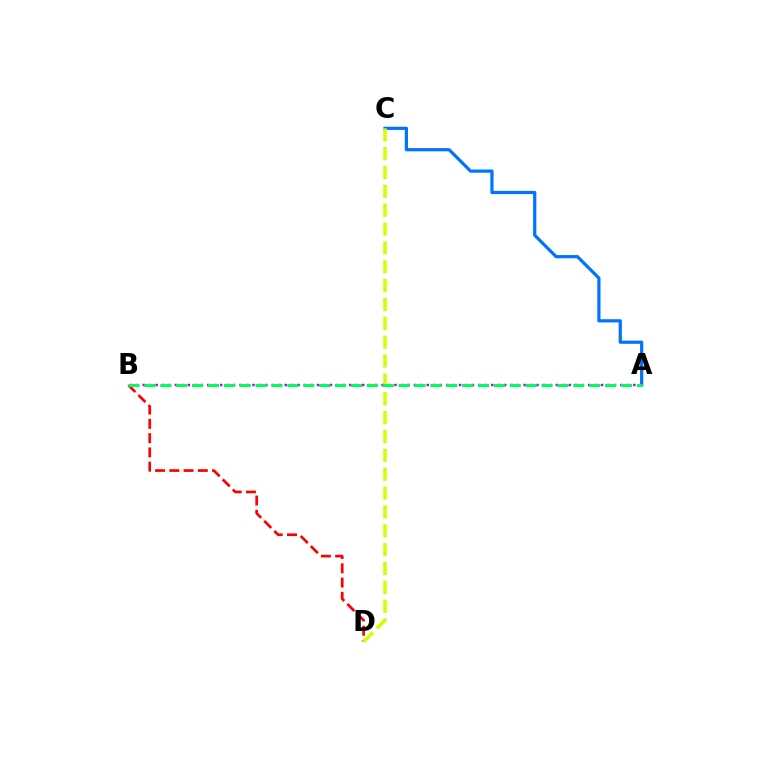{('A', 'C'): [{'color': '#0074ff', 'line_style': 'solid', 'thickness': 2.31}], ('B', 'D'): [{'color': '#ff0000', 'line_style': 'dashed', 'thickness': 1.94}], ('C', 'D'): [{'color': '#d1ff00', 'line_style': 'dashed', 'thickness': 2.56}], ('A', 'B'): [{'color': '#b900ff', 'line_style': 'dotted', 'thickness': 1.75}, {'color': '#00ff5c', 'line_style': 'dashed', 'thickness': 2.16}]}